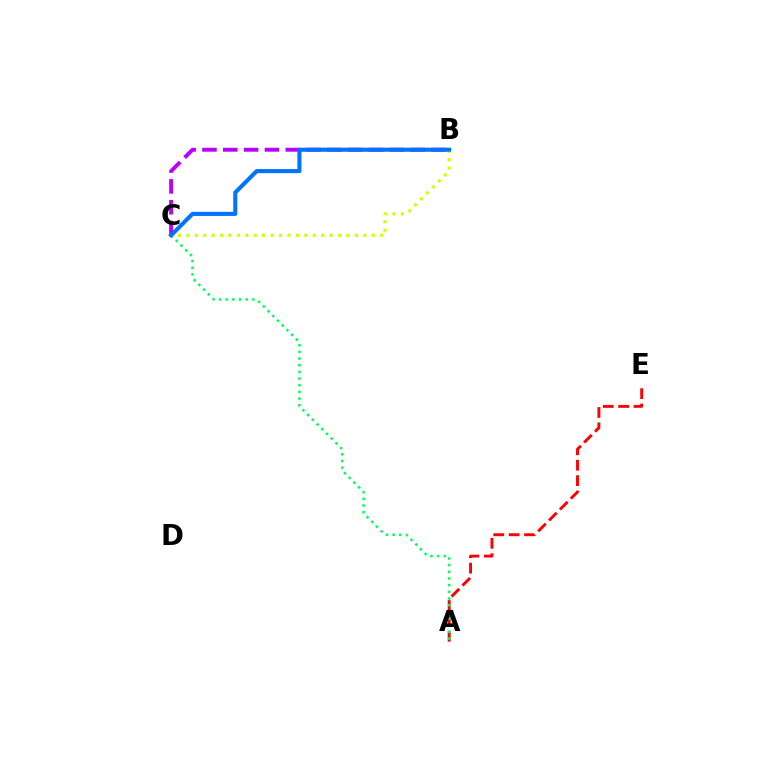{('A', 'E'): [{'color': '#ff0000', 'line_style': 'dashed', 'thickness': 2.09}], ('A', 'C'): [{'color': '#00ff5c', 'line_style': 'dotted', 'thickness': 1.81}], ('B', 'C'): [{'color': '#b900ff', 'line_style': 'dashed', 'thickness': 2.83}, {'color': '#d1ff00', 'line_style': 'dotted', 'thickness': 2.29}, {'color': '#0074ff', 'line_style': 'solid', 'thickness': 2.93}]}